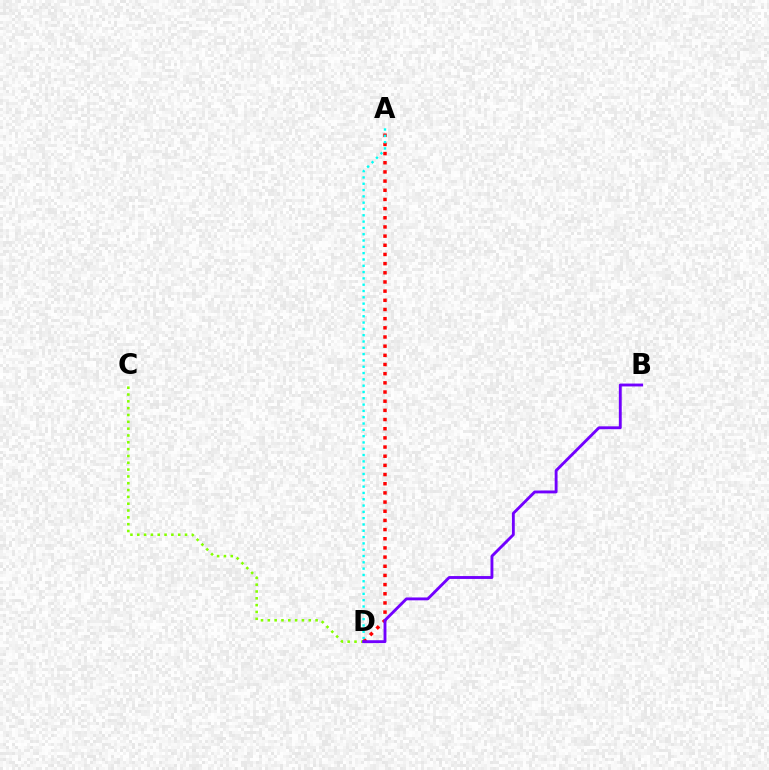{('C', 'D'): [{'color': '#84ff00', 'line_style': 'dotted', 'thickness': 1.85}], ('A', 'D'): [{'color': '#ff0000', 'line_style': 'dotted', 'thickness': 2.49}, {'color': '#00fff6', 'line_style': 'dotted', 'thickness': 1.71}], ('B', 'D'): [{'color': '#7200ff', 'line_style': 'solid', 'thickness': 2.07}]}